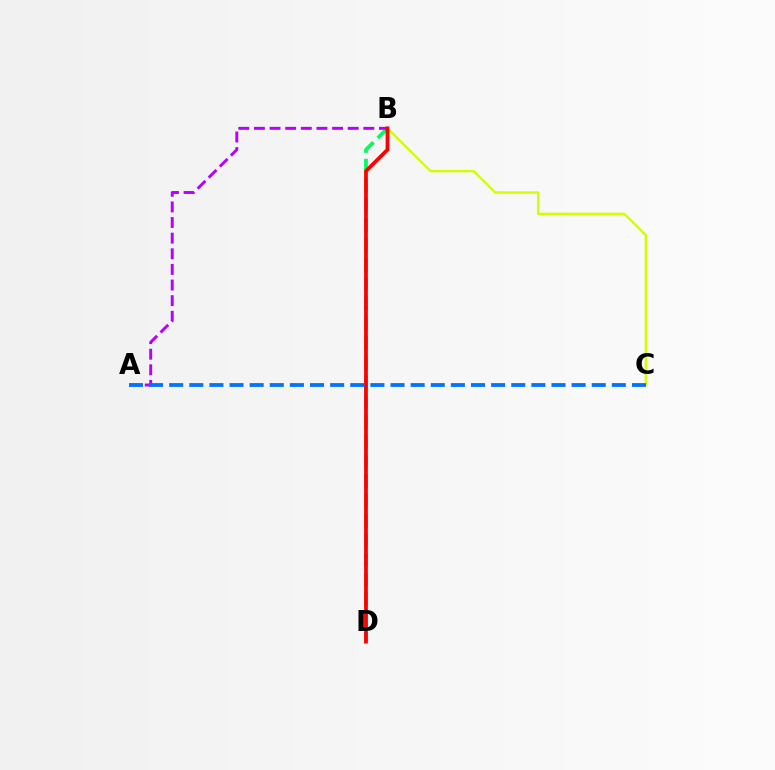{('B', 'D'): [{'color': '#00ff5c', 'line_style': 'dashed', 'thickness': 2.68}, {'color': '#ff0000', 'line_style': 'solid', 'thickness': 2.69}], ('A', 'B'): [{'color': '#b900ff', 'line_style': 'dashed', 'thickness': 2.12}], ('B', 'C'): [{'color': '#d1ff00', 'line_style': 'solid', 'thickness': 1.71}], ('A', 'C'): [{'color': '#0074ff', 'line_style': 'dashed', 'thickness': 2.73}]}